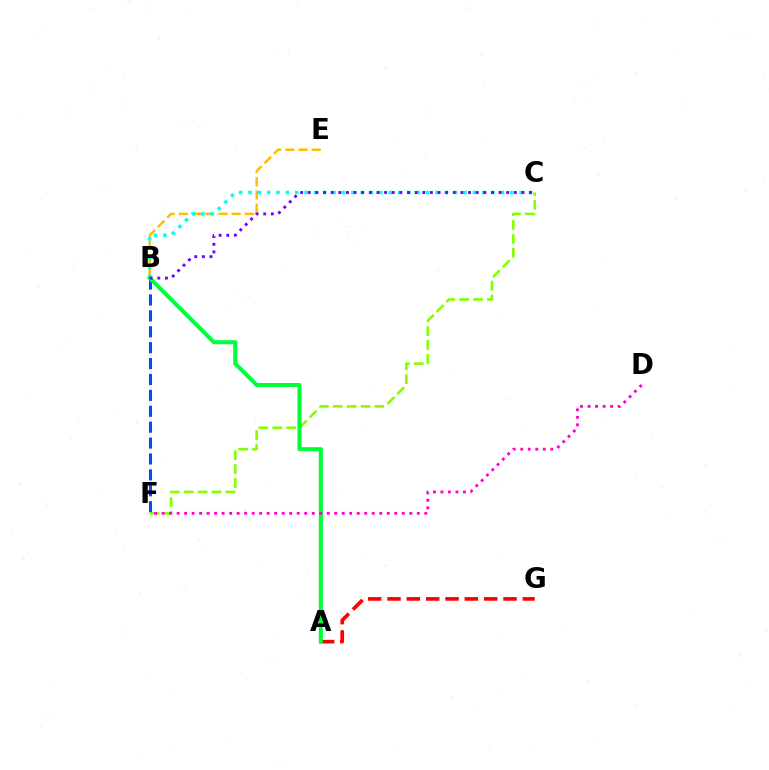{('C', 'F'): [{'color': '#84ff00', 'line_style': 'dashed', 'thickness': 1.89}], ('B', 'F'): [{'color': '#004bff', 'line_style': 'dashed', 'thickness': 2.16}], ('B', 'E'): [{'color': '#ffbd00', 'line_style': 'dashed', 'thickness': 1.79}], ('B', 'C'): [{'color': '#00fff6', 'line_style': 'dotted', 'thickness': 2.54}, {'color': '#7200ff', 'line_style': 'dotted', 'thickness': 2.07}], ('A', 'G'): [{'color': '#ff0000', 'line_style': 'dashed', 'thickness': 2.63}], ('A', 'B'): [{'color': '#00ff39', 'line_style': 'solid', 'thickness': 2.92}], ('D', 'F'): [{'color': '#ff00cf', 'line_style': 'dotted', 'thickness': 2.04}]}